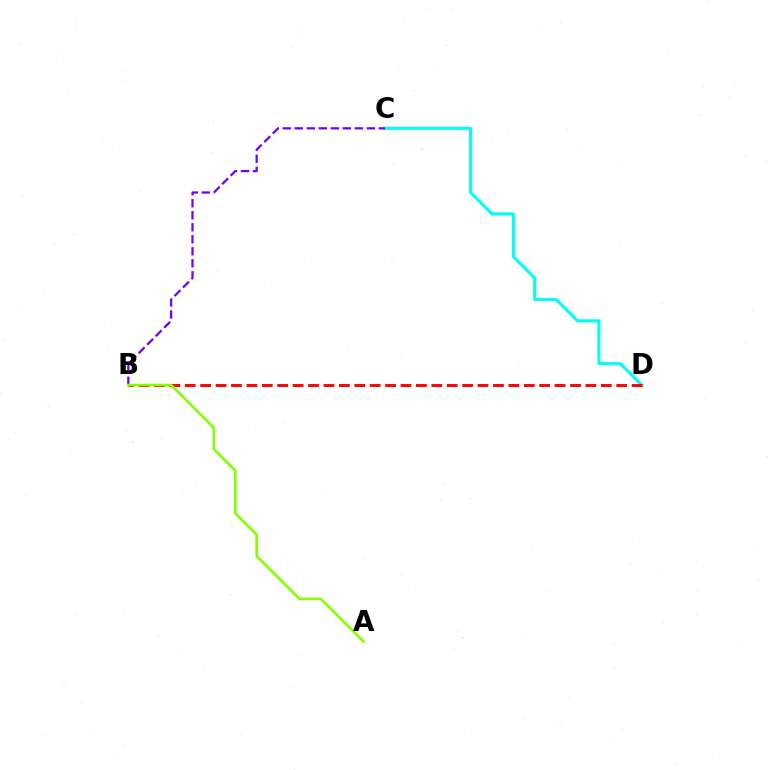{('C', 'D'): [{'color': '#00fff6', 'line_style': 'solid', 'thickness': 2.2}], ('B', 'C'): [{'color': '#7200ff', 'line_style': 'dashed', 'thickness': 1.63}], ('B', 'D'): [{'color': '#ff0000', 'line_style': 'dashed', 'thickness': 2.09}], ('A', 'B'): [{'color': '#84ff00', 'line_style': 'solid', 'thickness': 1.88}]}